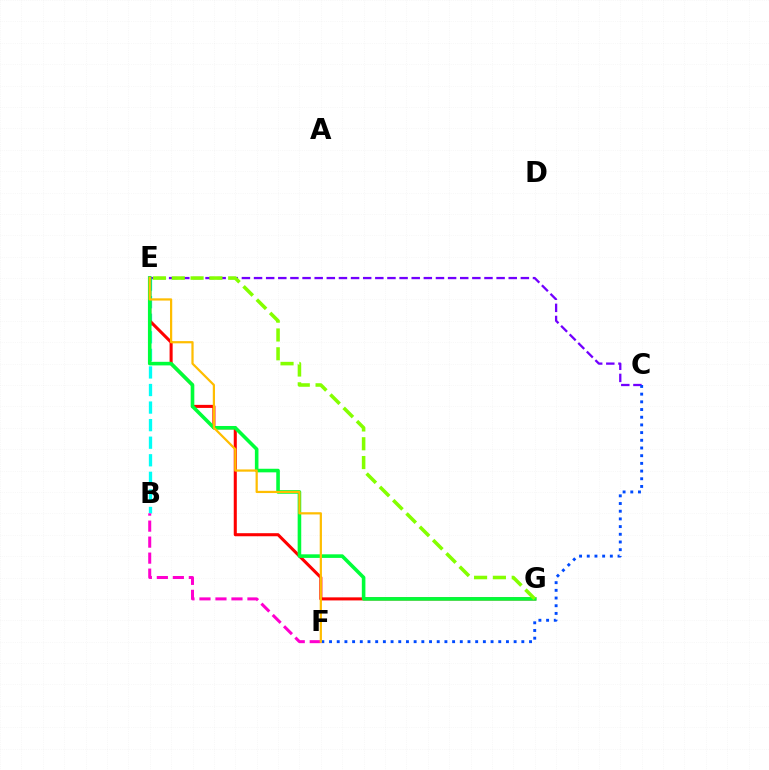{('C', 'E'): [{'color': '#7200ff', 'line_style': 'dashed', 'thickness': 1.65}], ('B', 'E'): [{'color': '#00fff6', 'line_style': 'dashed', 'thickness': 2.39}], ('E', 'G'): [{'color': '#ff0000', 'line_style': 'solid', 'thickness': 2.21}, {'color': '#00ff39', 'line_style': 'solid', 'thickness': 2.58}, {'color': '#84ff00', 'line_style': 'dashed', 'thickness': 2.56}], ('C', 'F'): [{'color': '#004bff', 'line_style': 'dotted', 'thickness': 2.09}], ('B', 'F'): [{'color': '#ff00cf', 'line_style': 'dashed', 'thickness': 2.17}], ('E', 'F'): [{'color': '#ffbd00', 'line_style': 'solid', 'thickness': 1.6}]}